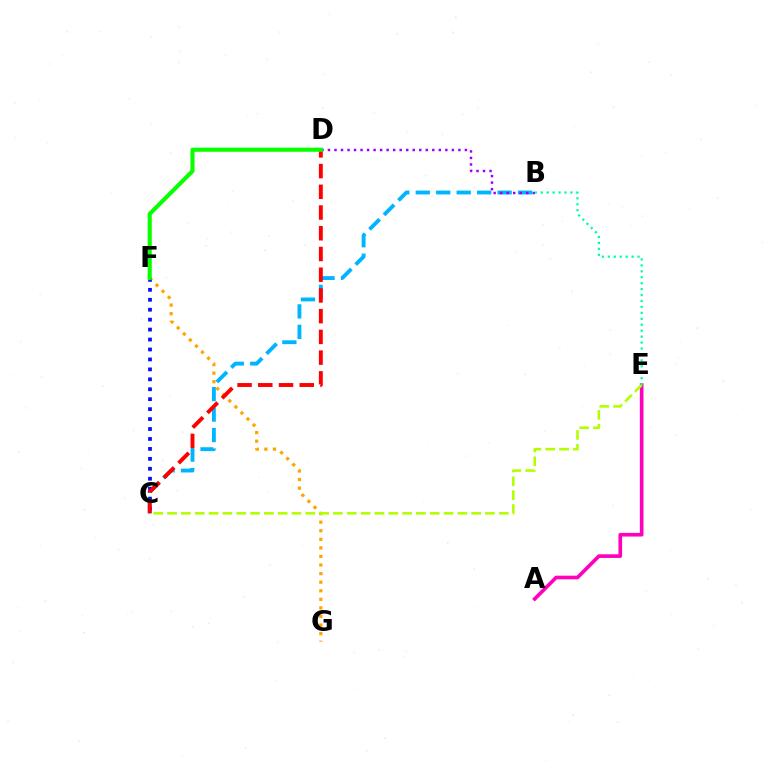{('A', 'E'): [{'color': '#ff00bd', 'line_style': 'solid', 'thickness': 2.64}], ('F', 'G'): [{'color': '#ffa500', 'line_style': 'dotted', 'thickness': 2.33}], ('B', 'C'): [{'color': '#00b5ff', 'line_style': 'dashed', 'thickness': 2.78}], ('C', 'F'): [{'color': '#0010ff', 'line_style': 'dotted', 'thickness': 2.7}], ('B', 'D'): [{'color': '#9b00ff', 'line_style': 'dotted', 'thickness': 1.77}], ('C', 'D'): [{'color': '#ff0000', 'line_style': 'dashed', 'thickness': 2.82}], ('D', 'F'): [{'color': '#08ff00', 'line_style': 'solid', 'thickness': 2.96}], ('C', 'E'): [{'color': '#b3ff00', 'line_style': 'dashed', 'thickness': 1.88}], ('B', 'E'): [{'color': '#00ff9d', 'line_style': 'dotted', 'thickness': 1.61}]}